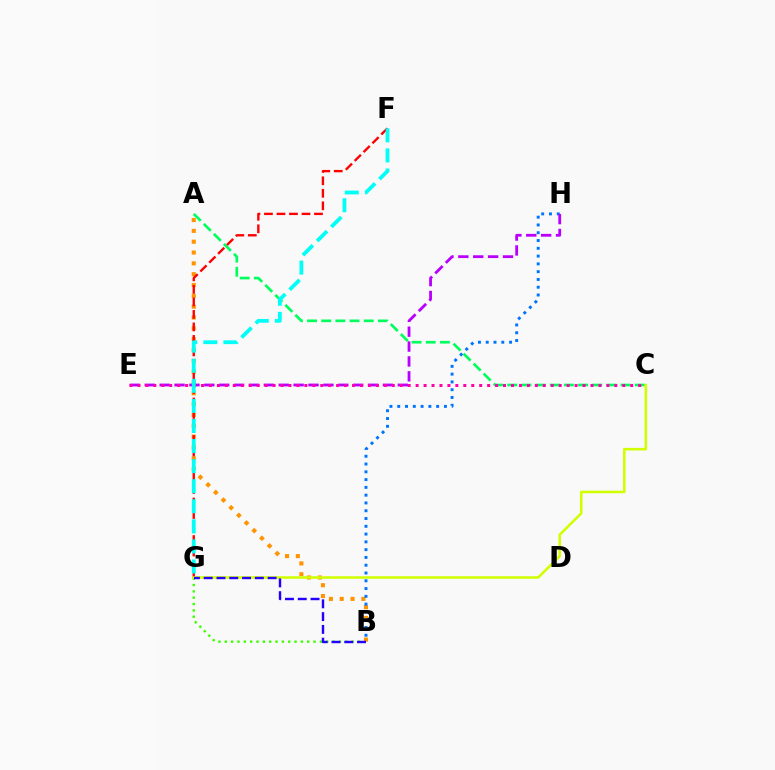{('B', 'G'): [{'color': '#3dff00', 'line_style': 'dotted', 'thickness': 1.72}, {'color': '#2500ff', 'line_style': 'dashed', 'thickness': 1.74}], ('A', 'B'): [{'color': '#ff9400', 'line_style': 'dotted', 'thickness': 2.94}], ('B', 'H'): [{'color': '#0074ff', 'line_style': 'dotted', 'thickness': 2.11}], ('E', 'H'): [{'color': '#b900ff', 'line_style': 'dashed', 'thickness': 2.02}], ('A', 'C'): [{'color': '#00ff5c', 'line_style': 'dashed', 'thickness': 1.92}], ('F', 'G'): [{'color': '#ff0000', 'line_style': 'dashed', 'thickness': 1.7}, {'color': '#00fff6', 'line_style': 'dashed', 'thickness': 2.73}], ('C', 'E'): [{'color': '#ff00ac', 'line_style': 'dotted', 'thickness': 2.16}], ('C', 'G'): [{'color': '#d1ff00', 'line_style': 'solid', 'thickness': 1.85}]}